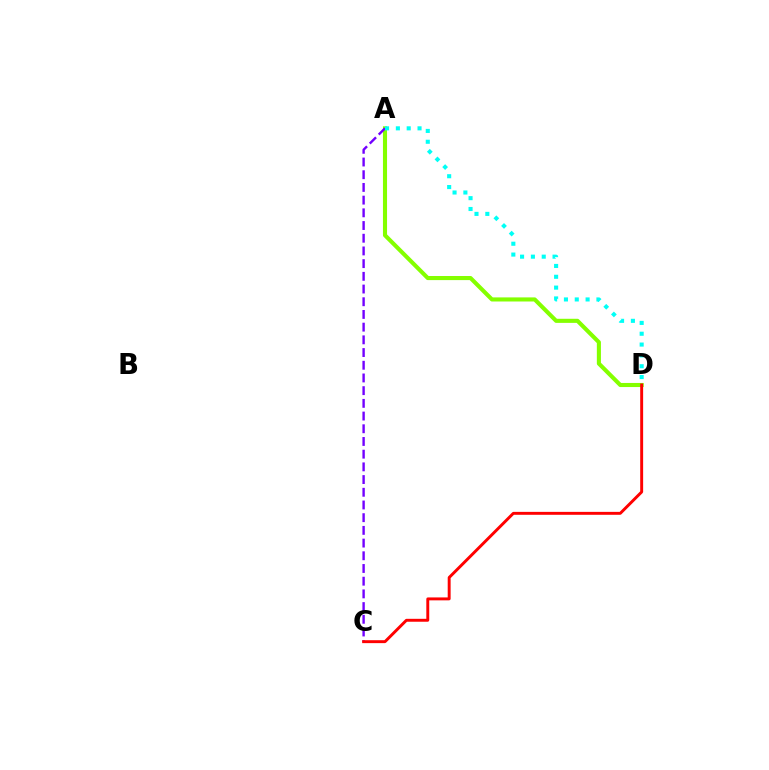{('A', 'D'): [{'color': '#84ff00', 'line_style': 'solid', 'thickness': 2.95}, {'color': '#00fff6', 'line_style': 'dotted', 'thickness': 2.94}], ('A', 'C'): [{'color': '#7200ff', 'line_style': 'dashed', 'thickness': 1.73}], ('C', 'D'): [{'color': '#ff0000', 'line_style': 'solid', 'thickness': 2.1}]}